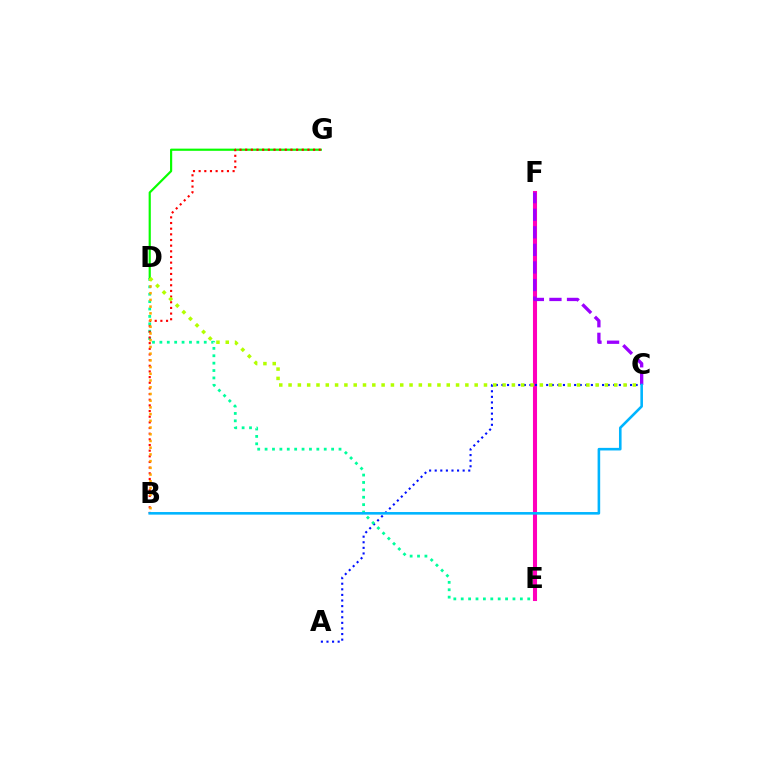{('E', 'F'): [{'color': '#ff00bd', 'line_style': 'solid', 'thickness': 2.93}], ('A', 'C'): [{'color': '#0010ff', 'line_style': 'dotted', 'thickness': 1.52}], ('D', 'E'): [{'color': '#00ff9d', 'line_style': 'dotted', 'thickness': 2.01}], ('C', 'F'): [{'color': '#9b00ff', 'line_style': 'dashed', 'thickness': 2.39}], ('D', 'G'): [{'color': '#08ff00', 'line_style': 'solid', 'thickness': 1.57}], ('B', 'G'): [{'color': '#ff0000', 'line_style': 'dotted', 'thickness': 1.54}], ('B', 'D'): [{'color': '#ffa500', 'line_style': 'dotted', 'thickness': 1.83}], ('C', 'D'): [{'color': '#b3ff00', 'line_style': 'dotted', 'thickness': 2.53}], ('B', 'C'): [{'color': '#00b5ff', 'line_style': 'solid', 'thickness': 1.87}]}